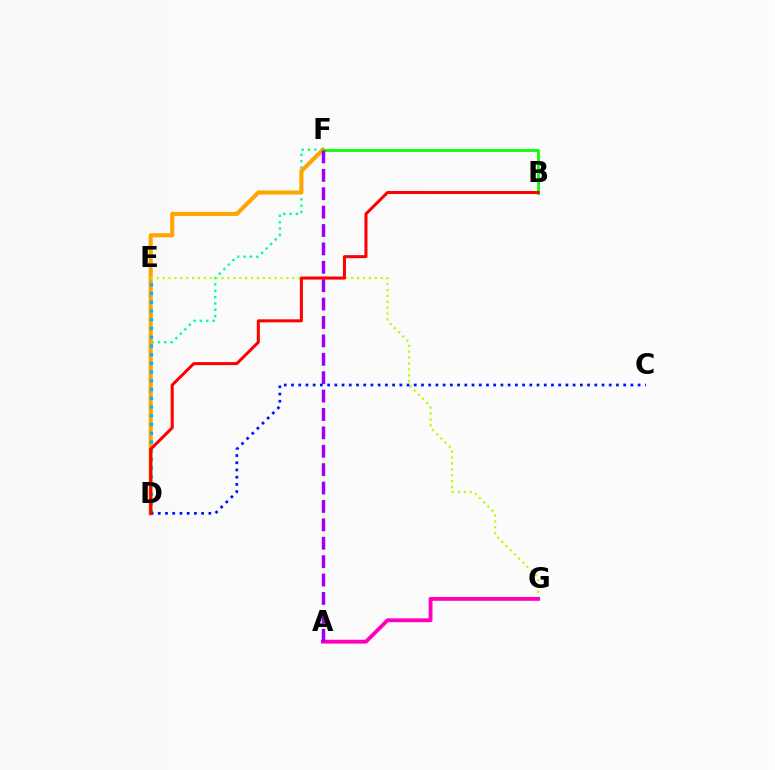{('D', 'F'): [{'color': '#00ff9d', 'line_style': 'dotted', 'thickness': 1.73}, {'color': '#ffa500', 'line_style': 'solid', 'thickness': 2.95}], ('E', 'G'): [{'color': '#b3ff00', 'line_style': 'dotted', 'thickness': 1.6}], ('A', 'G'): [{'color': '#ff00bd', 'line_style': 'solid', 'thickness': 2.78}], ('B', 'F'): [{'color': '#08ff00', 'line_style': 'solid', 'thickness': 2.01}], ('D', 'E'): [{'color': '#00b5ff', 'line_style': 'dotted', 'thickness': 2.37}], ('C', 'D'): [{'color': '#0010ff', 'line_style': 'dotted', 'thickness': 1.96}], ('A', 'F'): [{'color': '#9b00ff', 'line_style': 'dashed', 'thickness': 2.5}], ('B', 'D'): [{'color': '#ff0000', 'line_style': 'solid', 'thickness': 2.18}]}